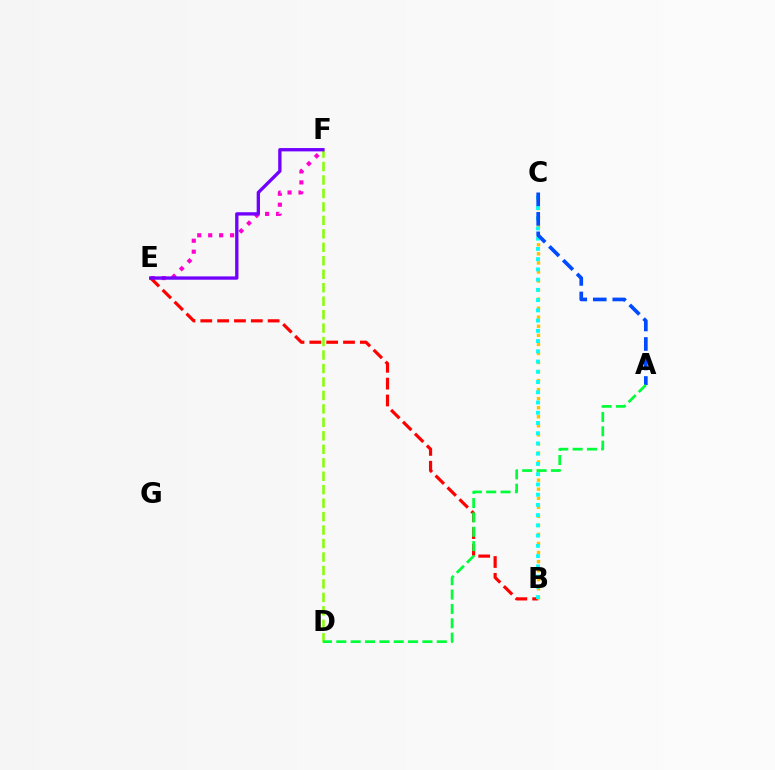{('E', 'F'): [{'color': '#ff00cf', 'line_style': 'dotted', 'thickness': 2.98}, {'color': '#7200ff', 'line_style': 'solid', 'thickness': 2.39}], ('D', 'F'): [{'color': '#84ff00', 'line_style': 'dashed', 'thickness': 1.83}], ('B', 'E'): [{'color': '#ff0000', 'line_style': 'dashed', 'thickness': 2.29}], ('B', 'C'): [{'color': '#ffbd00', 'line_style': 'dotted', 'thickness': 2.46}, {'color': '#00fff6', 'line_style': 'dotted', 'thickness': 2.78}], ('A', 'C'): [{'color': '#004bff', 'line_style': 'dashed', 'thickness': 2.65}], ('A', 'D'): [{'color': '#00ff39', 'line_style': 'dashed', 'thickness': 1.95}]}